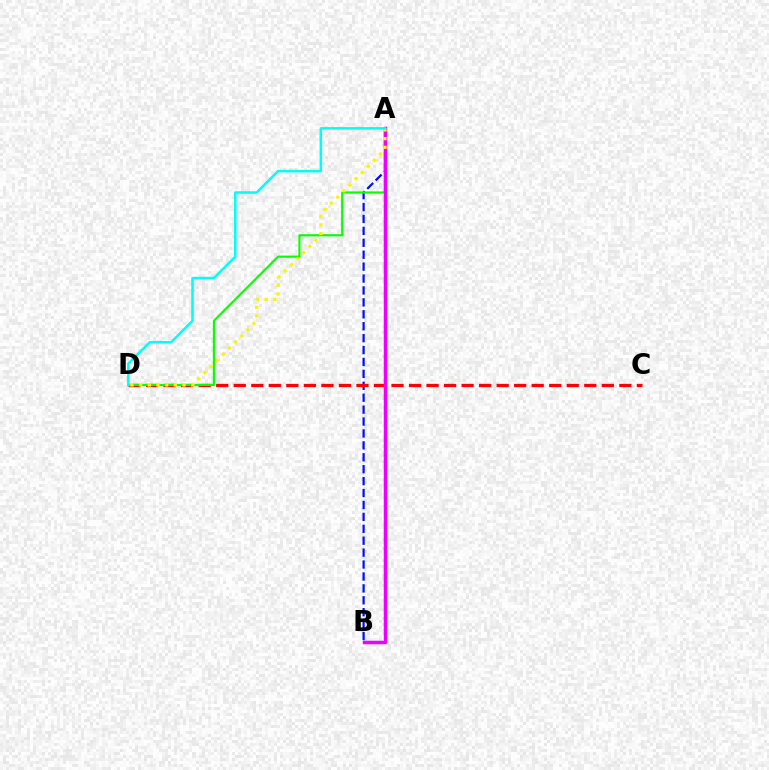{('A', 'B'): [{'color': '#0010ff', 'line_style': 'dashed', 'thickness': 1.62}, {'color': '#ee00ff', 'line_style': 'solid', 'thickness': 2.51}], ('C', 'D'): [{'color': '#ff0000', 'line_style': 'dashed', 'thickness': 2.38}], ('A', 'D'): [{'color': '#08ff00', 'line_style': 'solid', 'thickness': 1.55}, {'color': '#fcf500', 'line_style': 'dotted', 'thickness': 2.36}, {'color': '#00fff6', 'line_style': 'solid', 'thickness': 1.81}]}